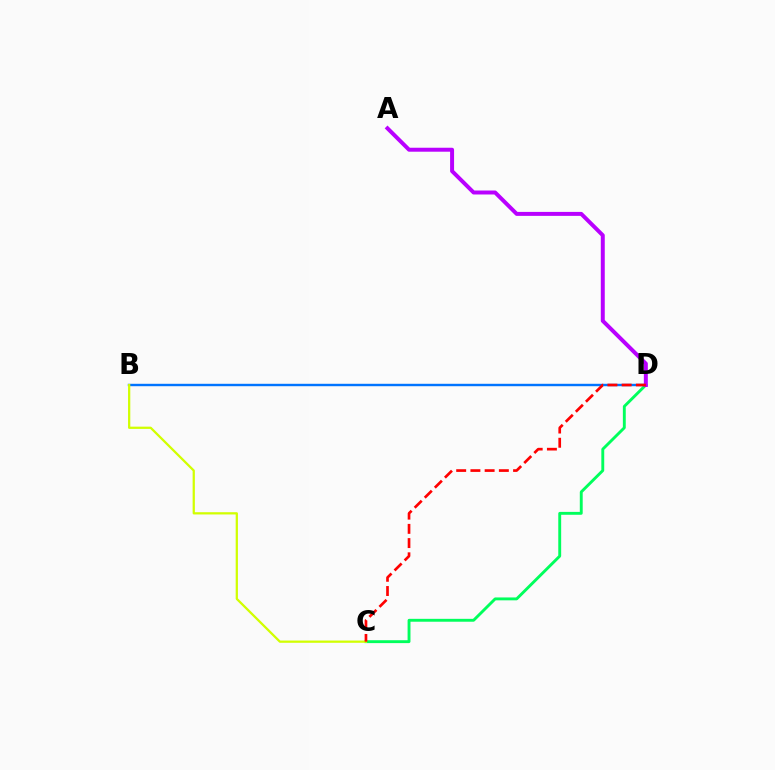{('C', 'D'): [{'color': '#00ff5c', 'line_style': 'solid', 'thickness': 2.08}, {'color': '#ff0000', 'line_style': 'dashed', 'thickness': 1.93}], ('B', 'D'): [{'color': '#0074ff', 'line_style': 'solid', 'thickness': 1.74}], ('B', 'C'): [{'color': '#d1ff00', 'line_style': 'solid', 'thickness': 1.62}], ('A', 'D'): [{'color': '#b900ff', 'line_style': 'solid', 'thickness': 2.86}]}